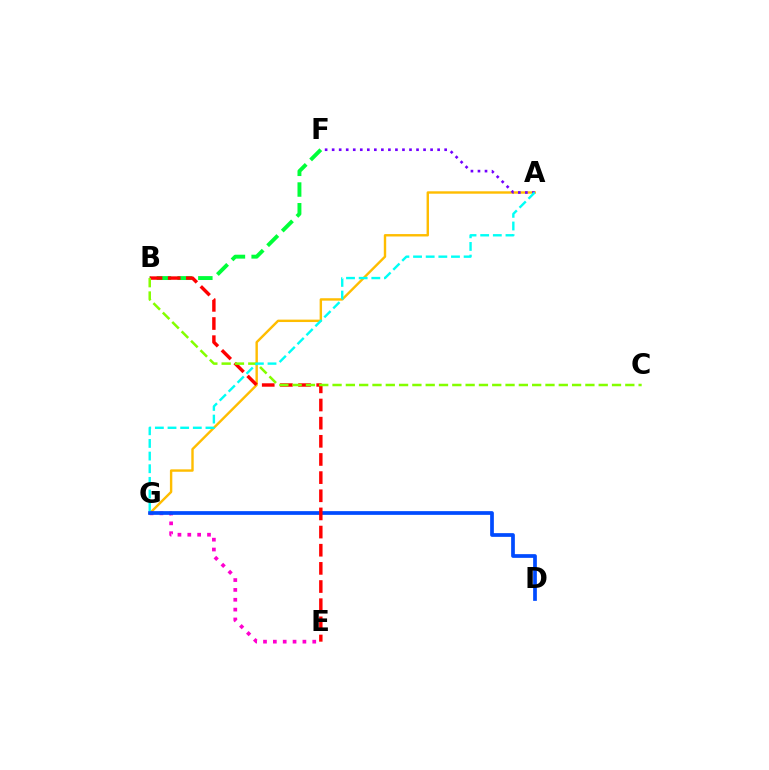{('A', 'G'): [{'color': '#ffbd00', 'line_style': 'solid', 'thickness': 1.73}, {'color': '#00fff6', 'line_style': 'dashed', 'thickness': 1.72}], ('E', 'G'): [{'color': '#ff00cf', 'line_style': 'dotted', 'thickness': 2.68}], ('B', 'F'): [{'color': '#00ff39', 'line_style': 'dashed', 'thickness': 2.81}], ('D', 'G'): [{'color': '#004bff', 'line_style': 'solid', 'thickness': 2.67}], ('B', 'E'): [{'color': '#ff0000', 'line_style': 'dashed', 'thickness': 2.47}], ('A', 'F'): [{'color': '#7200ff', 'line_style': 'dotted', 'thickness': 1.91}], ('B', 'C'): [{'color': '#84ff00', 'line_style': 'dashed', 'thickness': 1.81}]}